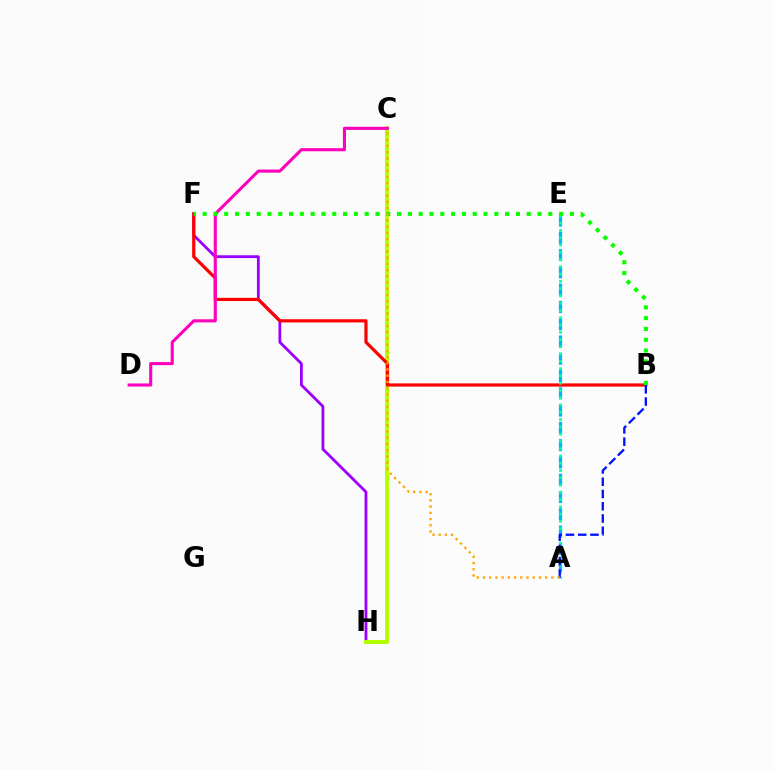{('F', 'H'): [{'color': '#9b00ff', 'line_style': 'solid', 'thickness': 2.02}], ('A', 'E'): [{'color': '#00b5ff', 'line_style': 'dashed', 'thickness': 2.35}, {'color': '#00ff9d', 'line_style': 'dotted', 'thickness': 1.98}], ('C', 'H'): [{'color': '#b3ff00', 'line_style': 'solid', 'thickness': 2.9}], ('B', 'F'): [{'color': '#ff0000', 'line_style': 'solid', 'thickness': 2.3}, {'color': '#08ff00', 'line_style': 'dotted', 'thickness': 2.94}], ('C', 'D'): [{'color': '#ff00bd', 'line_style': 'solid', 'thickness': 2.22}], ('A', 'B'): [{'color': '#0010ff', 'line_style': 'dashed', 'thickness': 1.67}], ('A', 'C'): [{'color': '#ffa500', 'line_style': 'dotted', 'thickness': 1.69}]}